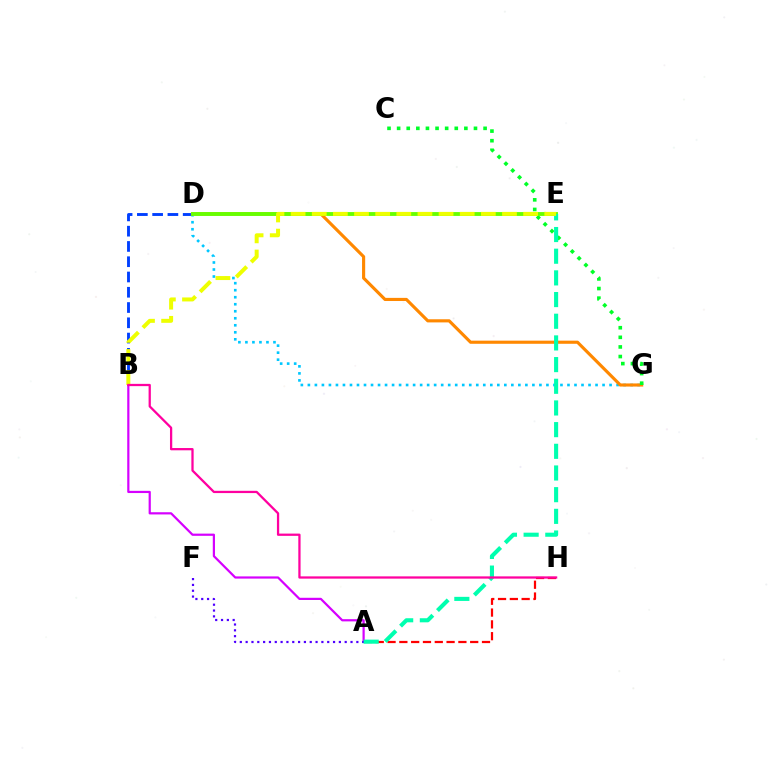{('D', 'G'): [{'color': '#00c7ff', 'line_style': 'dotted', 'thickness': 1.91}, {'color': '#ff8800', 'line_style': 'solid', 'thickness': 2.26}], ('B', 'D'): [{'color': '#003fff', 'line_style': 'dashed', 'thickness': 2.07}], ('A', 'B'): [{'color': '#d600ff', 'line_style': 'solid', 'thickness': 1.59}], ('A', 'H'): [{'color': '#ff0000', 'line_style': 'dashed', 'thickness': 1.6}], ('A', 'F'): [{'color': '#4f00ff', 'line_style': 'dotted', 'thickness': 1.58}], ('C', 'G'): [{'color': '#00ff27', 'line_style': 'dotted', 'thickness': 2.61}], ('D', 'E'): [{'color': '#66ff00', 'line_style': 'solid', 'thickness': 2.77}], ('A', 'E'): [{'color': '#00ffaf', 'line_style': 'dashed', 'thickness': 2.94}], ('B', 'E'): [{'color': '#eeff00', 'line_style': 'dashed', 'thickness': 2.87}], ('B', 'H'): [{'color': '#ff00a0', 'line_style': 'solid', 'thickness': 1.63}]}